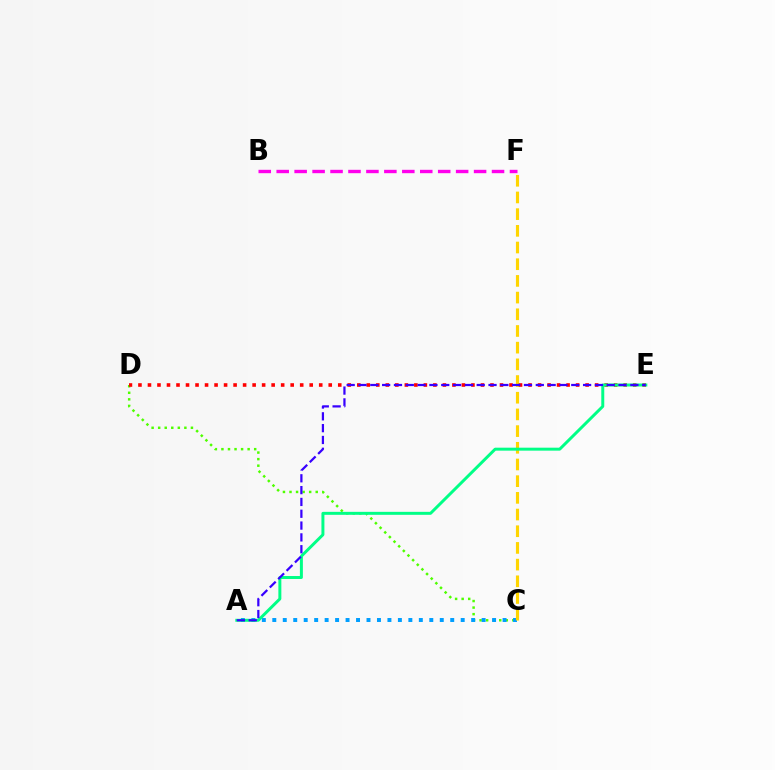{('C', 'D'): [{'color': '#4fff00', 'line_style': 'dotted', 'thickness': 1.78}], ('A', 'C'): [{'color': '#009eff', 'line_style': 'dotted', 'thickness': 2.84}], ('C', 'F'): [{'color': '#ffd500', 'line_style': 'dashed', 'thickness': 2.27}], ('D', 'E'): [{'color': '#ff0000', 'line_style': 'dotted', 'thickness': 2.58}], ('B', 'F'): [{'color': '#ff00ed', 'line_style': 'dashed', 'thickness': 2.44}], ('A', 'E'): [{'color': '#00ff86', 'line_style': 'solid', 'thickness': 2.14}, {'color': '#3700ff', 'line_style': 'dashed', 'thickness': 1.61}]}